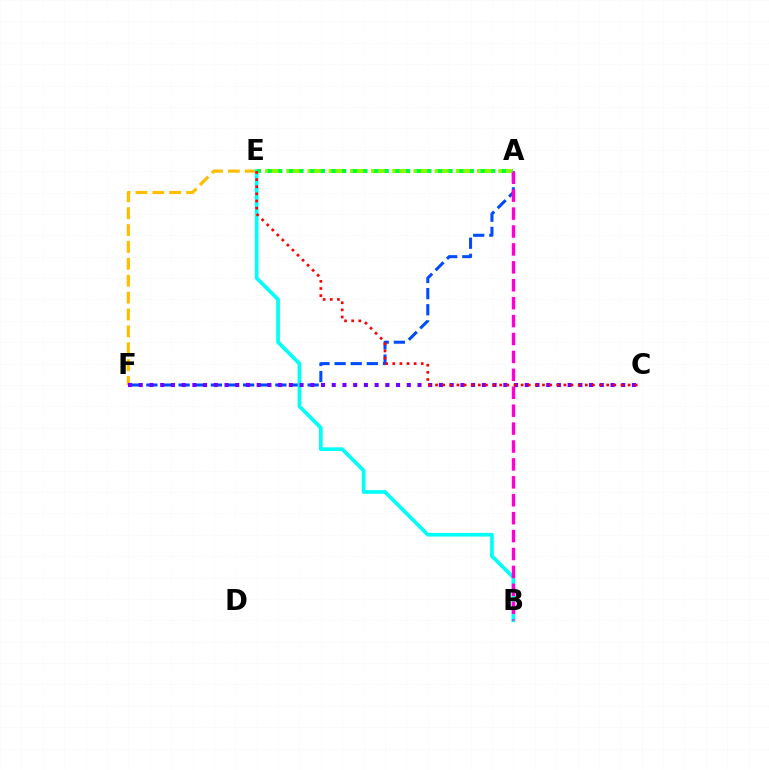{('A', 'F'): [{'color': '#004bff', 'line_style': 'dashed', 'thickness': 2.19}], ('E', 'F'): [{'color': '#ffbd00', 'line_style': 'dashed', 'thickness': 2.29}], ('A', 'E'): [{'color': '#84ff00', 'line_style': 'dashed', 'thickness': 2.88}, {'color': '#00ff39', 'line_style': 'dotted', 'thickness': 2.89}], ('B', 'E'): [{'color': '#00fff6', 'line_style': 'solid', 'thickness': 2.65}], ('C', 'F'): [{'color': '#7200ff', 'line_style': 'dotted', 'thickness': 2.91}], ('A', 'B'): [{'color': '#ff00cf', 'line_style': 'dashed', 'thickness': 2.43}], ('C', 'E'): [{'color': '#ff0000', 'line_style': 'dotted', 'thickness': 1.94}]}